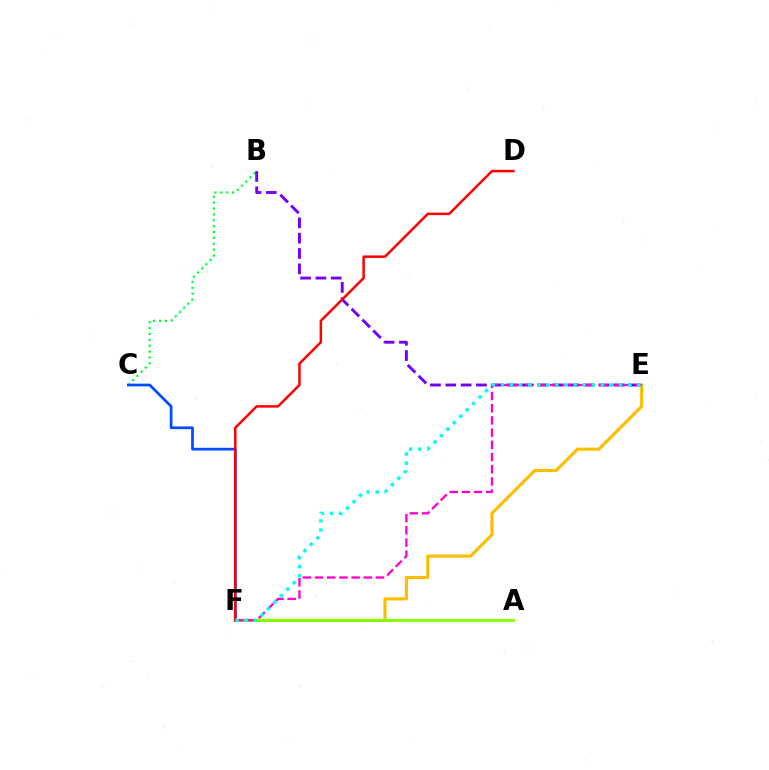{('B', 'C'): [{'color': '#00ff39', 'line_style': 'dotted', 'thickness': 1.6}], ('B', 'E'): [{'color': '#7200ff', 'line_style': 'dashed', 'thickness': 2.08}], ('E', 'F'): [{'color': '#ffbd00', 'line_style': 'solid', 'thickness': 2.24}, {'color': '#ff00cf', 'line_style': 'dashed', 'thickness': 1.66}, {'color': '#00fff6', 'line_style': 'dotted', 'thickness': 2.47}], ('A', 'F'): [{'color': '#84ff00', 'line_style': 'solid', 'thickness': 2.06}], ('C', 'F'): [{'color': '#004bff', 'line_style': 'solid', 'thickness': 1.95}], ('D', 'F'): [{'color': '#ff0000', 'line_style': 'solid', 'thickness': 1.79}]}